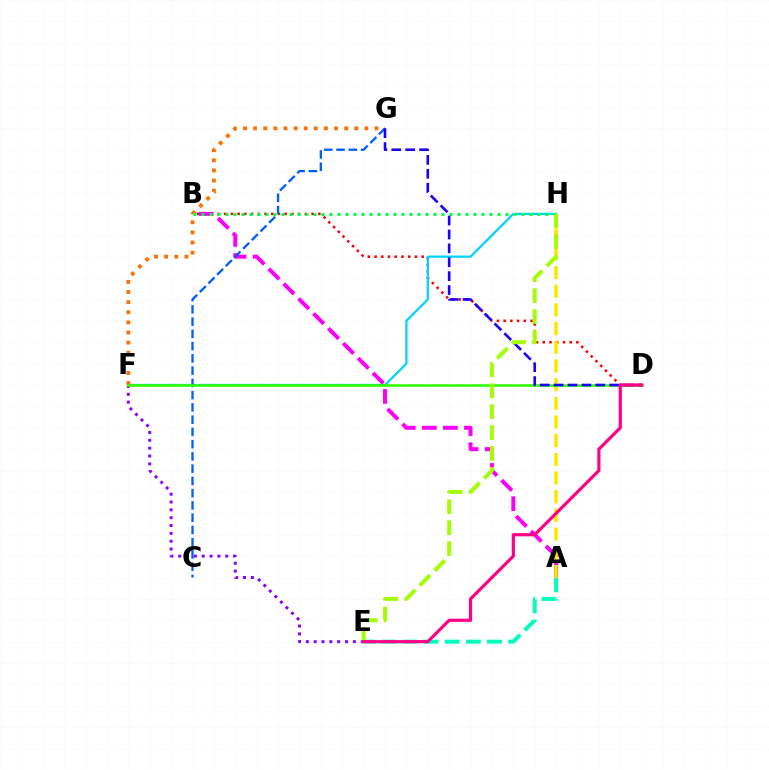{('E', 'F'): [{'color': '#8a00ff', 'line_style': 'dotted', 'thickness': 2.13}], ('B', 'D'): [{'color': '#ff0000', 'line_style': 'dotted', 'thickness': 1.83}], ('A', 'B'): [{'color': '#fa00f9', 'line_style': 'dashed', 'thickness': 2.86}], ('F', 'H'): [{'color': '#00d3ff', 'line_style': 'solid', 'thickness': 1.62}], ('A', 'E'): [{'color': '#00ffbb', 'line_style': 'dashed', 'thickness': 2.88}], ('F', 'G'): [{'color': '#ff7000', 'line_style': 'dotted', 'thickness': 2.75}], ('C', 'G'): [{'color': '#005dff', 'line_style': 'dashed', 'thickness': 1.66}], ('B', 'H'): [{'color': '#00ff45', 'line_style': 'dotted', 'thickness': 2.17}], ('A', 'H'): [{'color': '#ffe600', 'line_style': 'dashed', 'thickness': 2.54}], ('D', 'F'): [{'color': '#31ff00', 'line_style': 'solid', 'thickness': 1.88}], ('D', 'G'): [{'color': '#1900ff', 'line_style': 'dashed', 'thickness': 1.89}], ('E', 'H'): [{'color': '#a2ff00', 'line_style': 'dashed', 'thickness': 2.84}], ('D', 'E'): [{'color': '#ff0088', 'line_style': 'solid', 'thickness': 2.3}]}